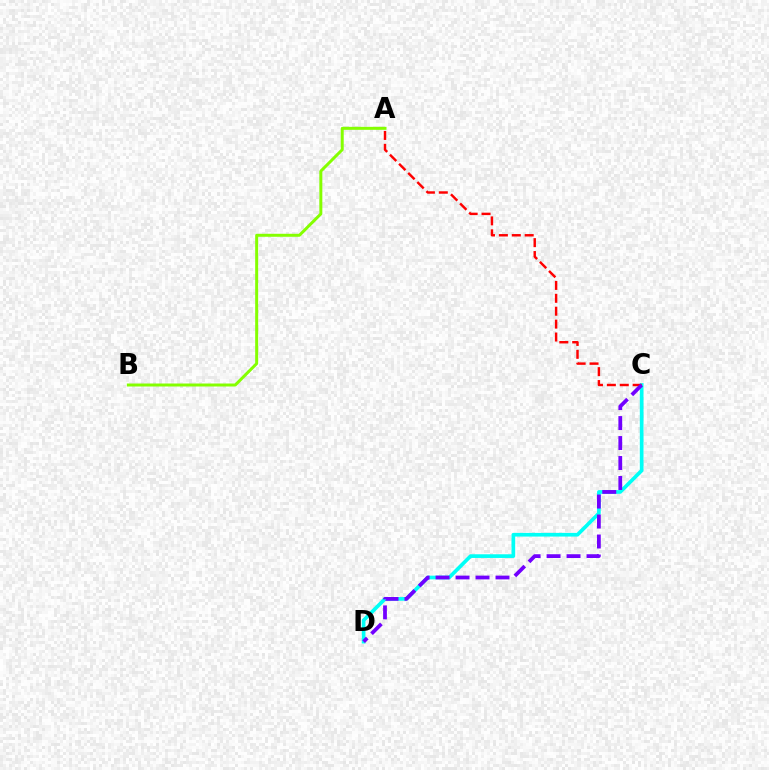{('C', 'D'): [{'color': '#00fff6', 'line_style': 'solid', 'thickness': 2.65}, {'color': '#7200ff', 'line_style': 'dashed', 'thickness': 2.71}], ('A', 'C'): [{'color': '#ff0000', 'line_style': 'dashed', 'thickness': 1.75}], ('A', 'B'): [{'color': '#84ff00', 'line_style': 'solid', 'thickness': 2.15}]}